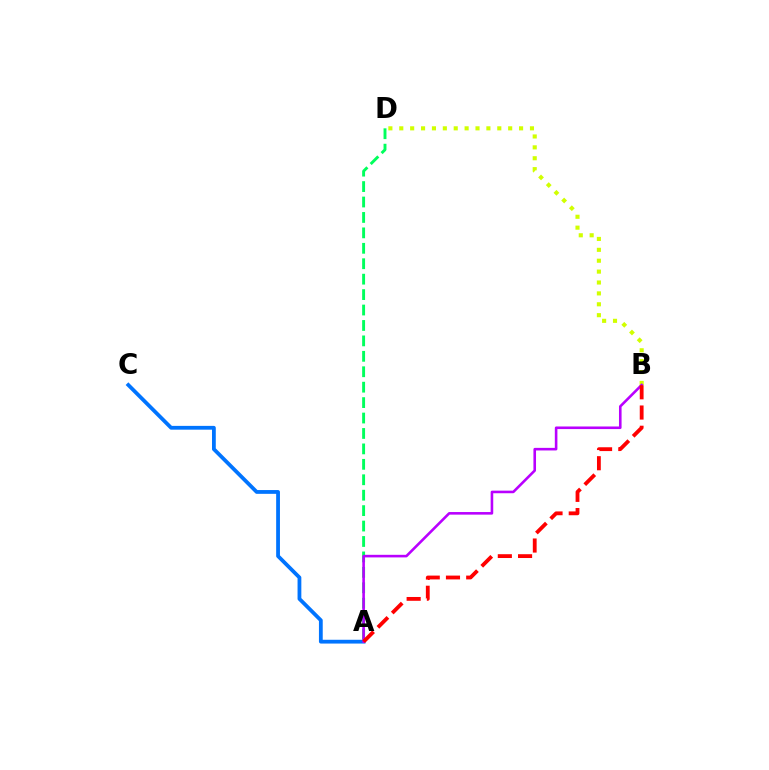{('B', 'D'): [{'color': '#d1ff00', 'line_style': 'dotted', 'thickness': 2.96}], ('A', 'C'): [{'color': '#0074ff', 'line_style': 'solid', 'thickness': 2.73}], ('A', 'D'): [{'color': '#00ff5c', 'line_style': 'dashed', 'thickness': 2.1}], ('A', 'B'): [{'color': '#b900ff', 'line_style': 'solid', 'thickness': 1.87}, {'color': '#ff0000', 'line_style': 'dashed', 'thickness': 2.75}]}